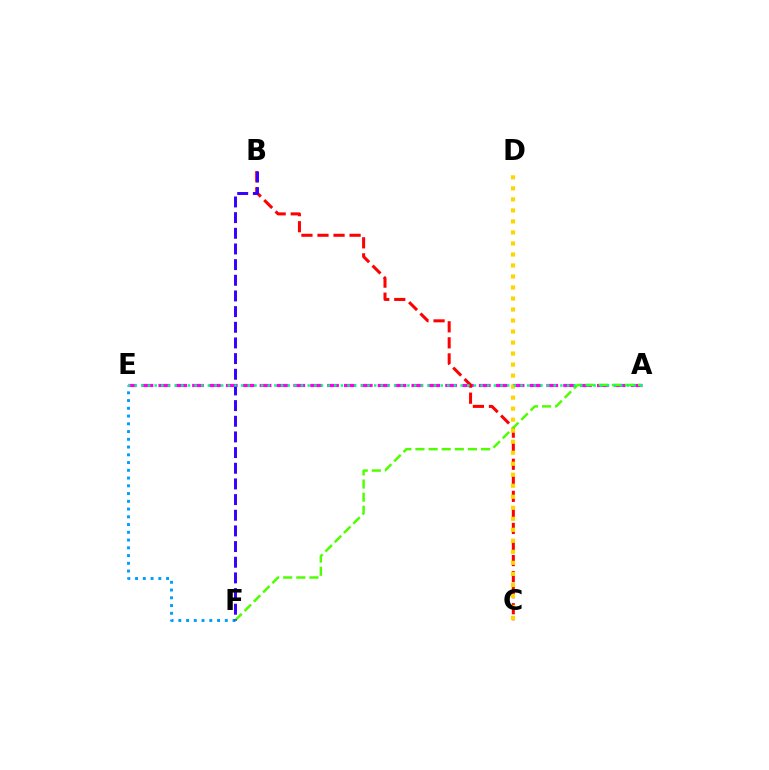{('A', 'E'): [{'color': '#ff00ed', 'line_style': 'dashed', 'thickness': 2.29}, {'color': '#00ff86', 'line_style': 'dotted', 'thickness': 1.81}], ('B', 'C'): [{'color': '#ff0000', 'line_style': 'dashed', 'thickness': 2.18}], ('E', 'F'): [{'color': '#009eff', 'line_style': 'dotted', 'thickness': 2.11}], ('A', 'F'): [{'color': '#4fff00', 'line_style': 'dashed', 'thickness': 1.78}], ('B', 'F'): [{'color': '#3700ff', 'line_style': 'dashed', 'thickness': 2.13}], ('C', 'D'): [{'color': '#ffd500', 'line_style': 'dotted', 'thickness': 2.99}]}